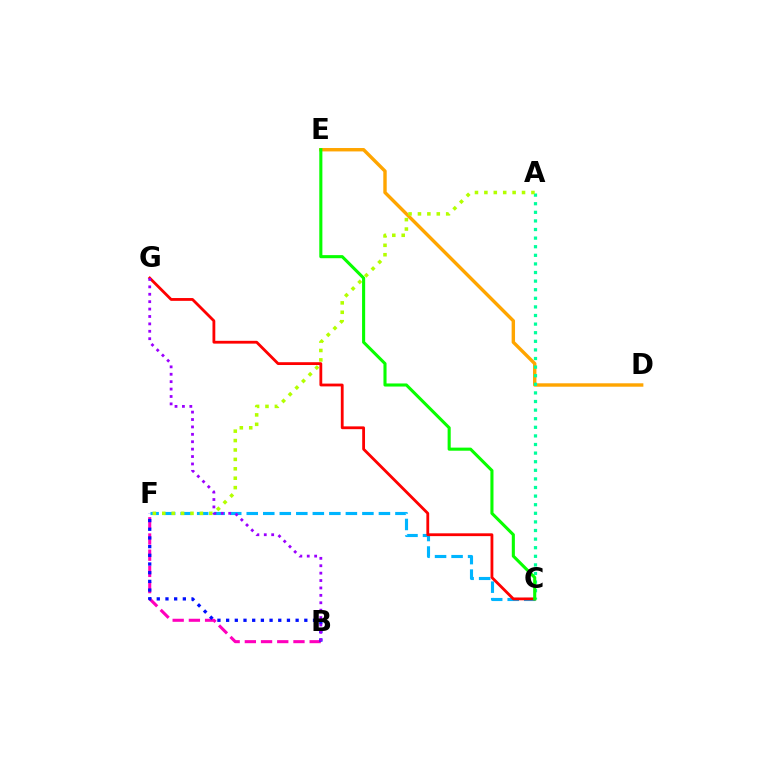{('B', 'F'): [{'color': '#ff00bd', 'line_style': 'dashed', 'thickness': 2.2}, {'color': '#0010ff', 'line_style': 'dotted', 'thickness': 2.36}], ('D', 'E'): [{'color': '#ffa500', 'line_style': 'solid', 'thickness': 2.45}], ('C', 'F'): [{'color': '#00b5ff', 'line_style': 'dashed', 'thickness': 2.24}], ('C', 'G'): [{'color': '#ff0000', 'line_style': 'solid', 'thickness': 2.02}], ('A', 'C'): [{'color': '#00ff9d', 'line_style': 'dotted', 'thickness': 2.34}], ('C', 'E'): [{'color': '#08ff00', 'line_style': 'solid', 'thickness': 2.22}], ('A', 'F'): [{'color': '#b3ff00', 'line_style': 'dotted', 'thickness': 2.56}], ('B', 'G'): [{'color': '#9b00ff', 'line_style': 'dotted', 'thickness': 2.01}]}